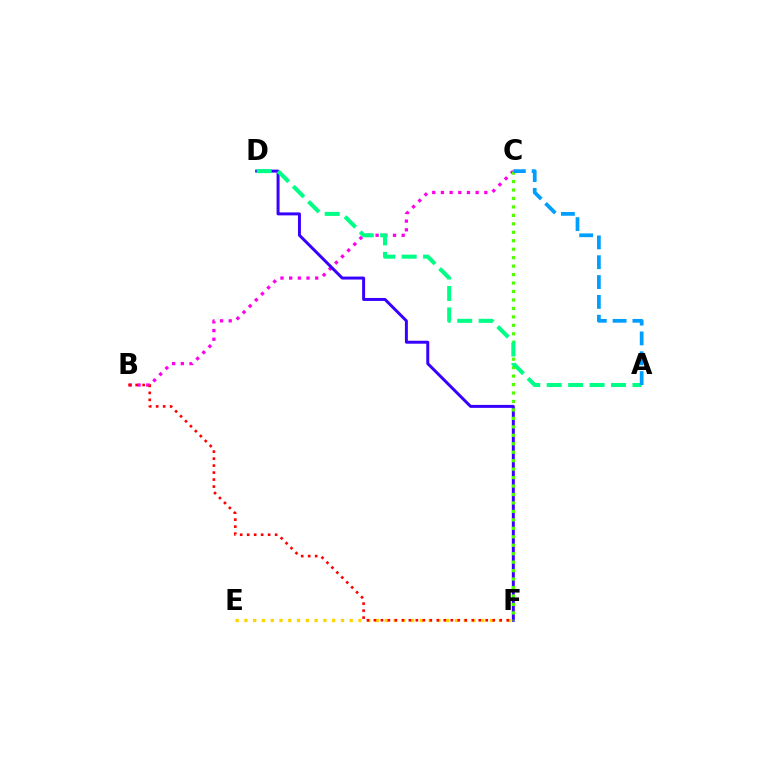{('B', 'C'): [{'color': '#ff00ed', 'line_style': 'dotted', 'thickness': 2.36}], ('D', 'F'): [{'color': '#3700ff', 'line_style': 'solid', 'thickness': 2.14}], ('C', 'F'): [{'color': '#4fff00', 'line_style': 'dotted', 'thickness': 2.3}], ('A', 'D'): [{'color': '#00ff86', 'line_style': 'dashed', 'thickness': 2.91}], ('E', 'F'): [{'color': '#ffd500', 'line_style': 'dotted', 'thickness': 2.38}], ('A', 'C'): [{'color': '#009eff', 'line_style': 'dashed', 'thickness': 2.69}], ('B', 'F'): [{'color': '#ff0000', 'line_style': 'dotted', 'thickness': 1.9}]}